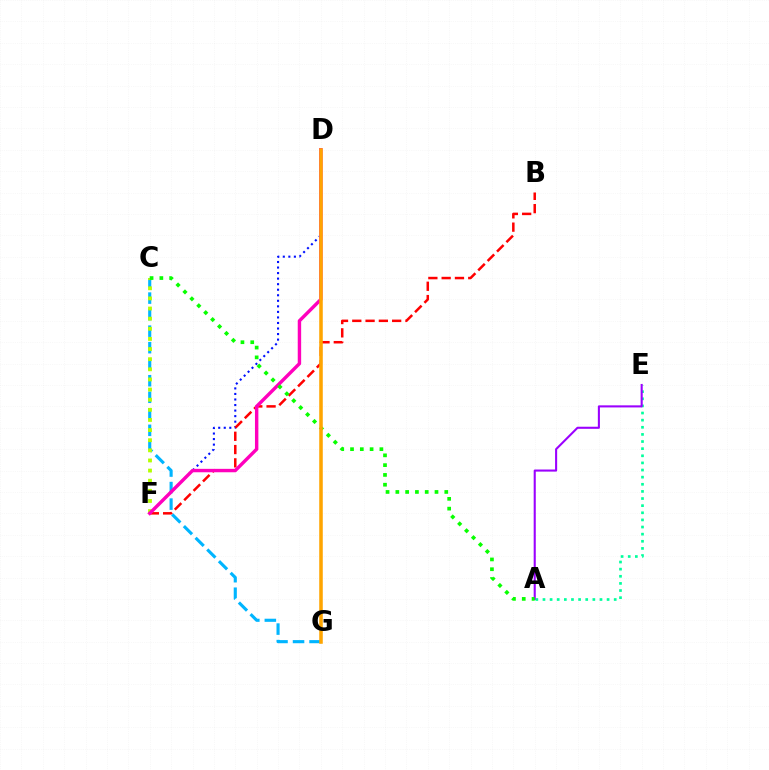{('D', 'F'): [{'color': '#0010ff', 'line_style': 'dotted', 'thickness': 1.51}, {'color': '#ff00bd', 'line_style': 'solid', 'thickness': 2.46}], ('C', 'G'): [{'color': '#00b5ff', 'line_style': 'dashed', 'thickness': 2.25}], ('C', 'F'): [{'color': '#b3ff00', 'line_style': 'dotted', 'thickness': 2.75}], ('A', 'E'): [{'color': '#00ff9d', 'line_style': 'dotted', 'thickness': 1.94}, {'color': '#9b00ff', 'line_style': 'solid', 'thickness': 1.5}], ('B', 'F'): [{'color': '#ff0000', 'line_style': 'dashed', 'thickness': 1.81}], ('A', 'C'): [{'color': '#08ff00', 'line_style': 'dotted', 'thickness': 2.66}], ('D', 'G'): [{'color': '#ffa500', 'line_style': 'solid', 'thickness': 2.55}]}